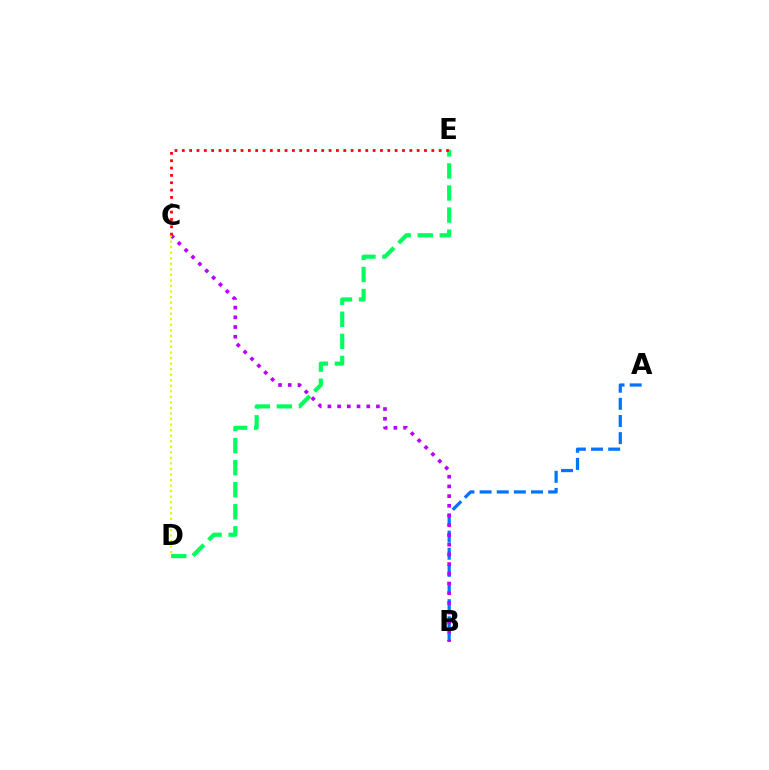{('A', 'B'): [{'color': '#0074ff', 'line_style': 'dashed', 'thickness': 2.33}], ('B', 'C'): [{'color': '#b900ff', 'line_style': 'dotted', 'thickness': 2.64}], ('C', 'D'): [{'color': '#d1ff00', 'line_style': 'dotted', 'thickness': 1.51}], ('D', 'E'): [{'color': '#00ff5c', 'line_style': 'dashed', 'thickness': 3.0}], ('C', 'E'): [{'color': '#ff0000', 'line_style': 'dotted', 'thickness': 1.99}]}